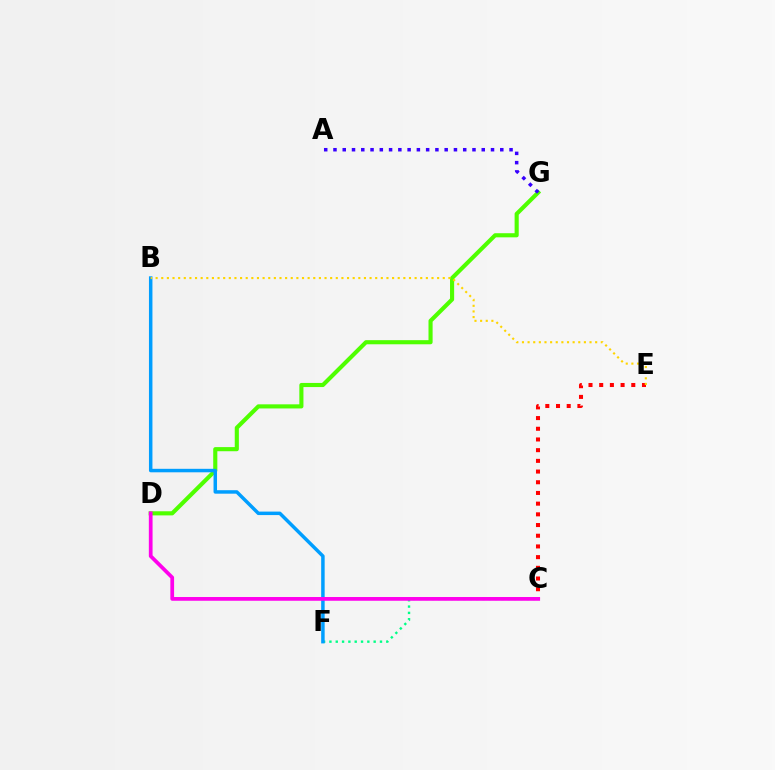{('C', 'E'): [{'color': '#ff0000', 'line_style': 'dotted', 'thickness': 2.91}], ('D', 'G'): [{'color': '#4fff00', 'line_style': 'solid', 'thickness': 2.96}], ('C', 'F'): [{'color': '#00ff86', 'line_style': 'dotted', 'thickness': 1.72}], ('A', 'G'): [{'color': '#3700ff', 'line_style': 'dotted', 'thickness': 2.52}], ('B', 'F'): [{'color': '#009eff', 'line_style': 'solid', 'thickness': 2.51}], ('B', 'E'): [{'color': '#ffd500', 'line_style': 'dotted', 'thickness': 1.53}], ('C', 'D'): [{'color': '#ff00ed', 'line_style': 'solid', 'thickness': 2.69}]}